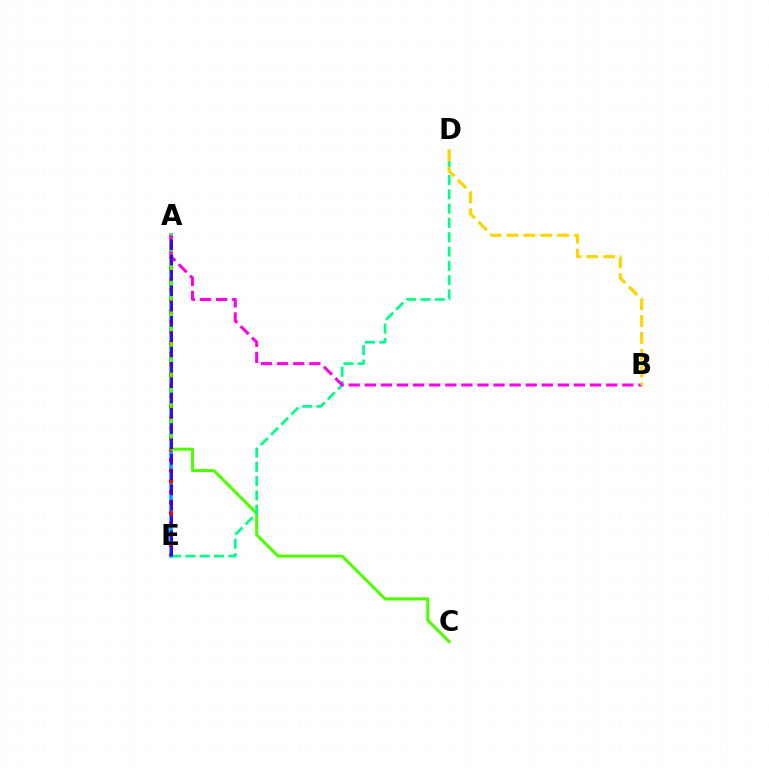{('A', 'E'): [{'color': '#009eff', 'line_style': 'solid', 'thickness': 2.54}, {'color': '#ff0000', 'line_style': 'dotted', 'thickness': 2.89}, {'color': '#3700ff', 'line_style': 'dashed', 'thickness': 2.08}], ('A', 'C'): [{'color': '#4fff00', 'line_style': 'solid', 'thickness': 2.18}], ('D', 'E'): [{'color': '#00ff86', 'line_style': 'dashed', 'thickness': 1.94}], ('A', 'B'): [{'color': '#ff00ed', 'line_style': 'dashed', 'thickness': 2.19}], ('B', 'D'): [{'color': '#ffd500', 'line_style': 'dashed', 'thickness': 2.29}]}